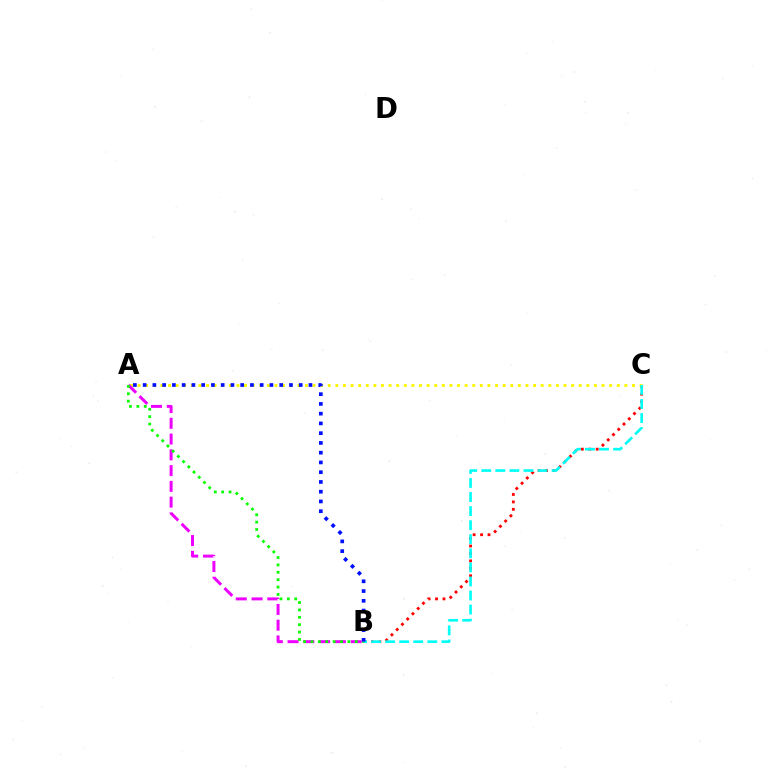{('B', 'C'): [{'color': '#ff0000', 'line_style': 'dotted', 'thickness': 2.02}, {'color': '#00fff6', 'line_style': 'dashed', 'thickness': 1.91}], ('A', 'C'): [{'color': '#fcf500', 'line_style': 'dotted', 'thickness': 2.07}], ('A', 'B'): [{'color': '#ee00ff', 'line_style': 'dashed', 'thickness': 2.14}, {'color': '#08ff00', 'line_style': 'dotted', 'thickness': 2.0}, {'color': '#0010ff', 'line_style': 'dotted', 'thickness': 2.65}]}